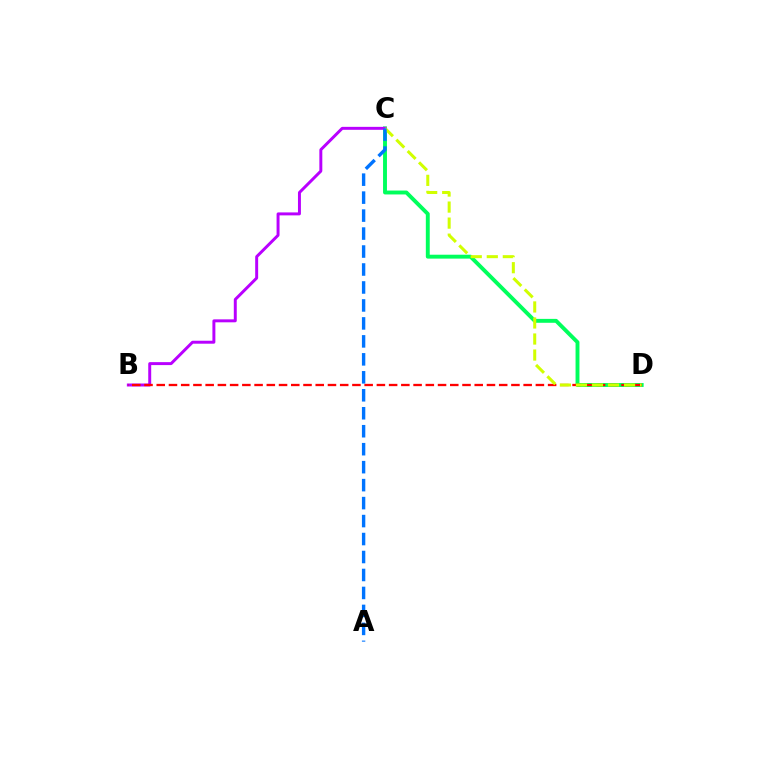{('C', 'D'): [{'color': '#00ff5c', 'line_style': 'solid', 'thickness': 2.81}, {'color': '#d1ff00', 'line_style': 'dashed', 'thickness': 2.18}], ('B', 'C'): [{'color': '#b900ff', 'line_style': 'solid', 'thickness': 2.13}], ('B', 'D'): [{'color': '#ff0000', 'line_style': 'dashed', 'thickness': 1.66}], ('A', 'C'): [{'color': '#0074ff', 'line_style': 'dashed', 'thickness': 2.44}]}